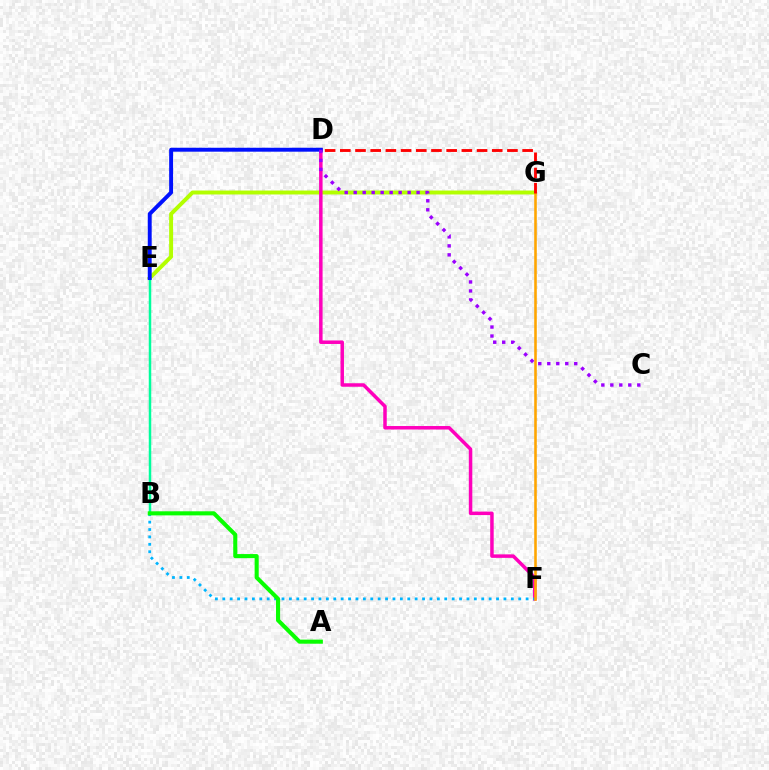{('E', 'G'): [{'color': '#b3ff00', 'line_style': 'solid', 'thickness': 2.84}], ('D', 'F'): [{'color': '#ff00bd', 'line_style': 'solid', 'thickness': 2.51}], ('B', 'E'): [{'color': '#00ff9d', 'line_style': 'solid', 'thickness': 1.8}], ('B', 'F'): [{'color': '#00b5ff', 'line_style': 'dotted', 'thickness': 2.01}], ('A', 'B'): [{'color': '#08ff00', 'line_style': 'solid', 'thickness': 2.94}], ('F', 'G'): [{'color': '#ffa500', 'line_style': 'solid', 'thickness': 1.86}], ('D', 'E'): [{'color': '#0010ff', 'line_style': 'solid', 'thickness': 2.82}], ('C', 'D'): [{'color': '#9b00ff', 'line_style': 'dotted', 'thickness': 2.44}], ('D', 'G'): [{'color': '#ff0000', 'line_style': 'dashed', 'thickness': 2.06}]}